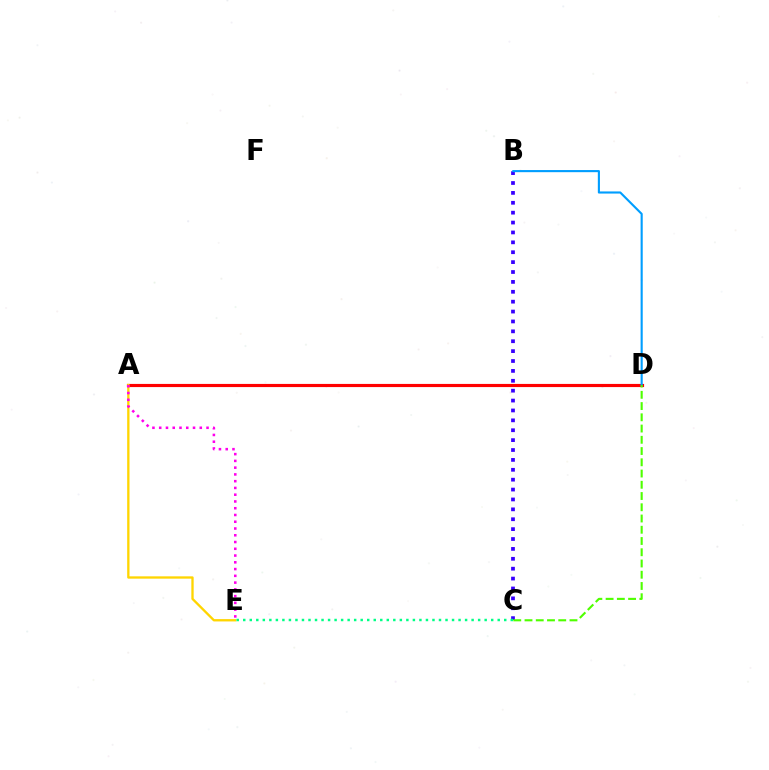{('A', 'D'): [{'color': '#ff0000', 'line_style': 'solid', 'thickness': 2.27}], ('B', 'C'): [{'color': '#3700ff', 'line_style': 'dotted', 'thickness': 2.69}], ('A', 'E'): [{'color': '#ffd500', 'line_style': 'solid', 'thickness': 1.67}, {'color': '#ff00ed', 'line_style': 'dotted', 'thickness': 1.84}], ('B', 'D'): [{'color': '#009eff', 'line_style': 'solid', 'thickness': 1.53}], ('C', 'E'): [{'color': '#00ff86', 'line_style': 'dotted', 'thickness': 1.77}], ('C', 'D'): [{'color': '#4fff00', 'line_style': 'dashed', 'thickness': 1.53}]}